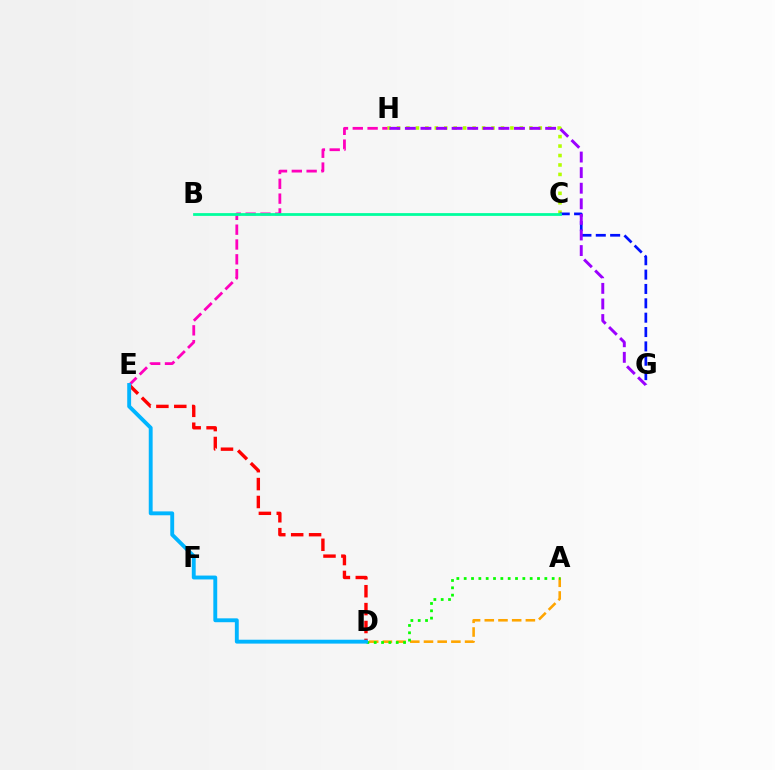{('C', 'H'): [{'color': '#b3ff00', 'line_style': 'dotted', 'thickness': 2.57}], ('A', 'D'): [{'color': '#ffa500', 'line_style': 'dashed', 'thickness': 1.86}, {'color': '#08ff00', 'line_style': 'dotted', 'thickness': 1.99}], ('D', 'E'): [{'color': '#ff0000', 'line_style': 'dashed', 'thickness': 2.43}, {'color': '#00b5ff', 'line_style': 'solid', 'thickness': 2.79}], ('C', 'G'): [{'color': '#0010ff', 'line_style': 'dashed', 'thickness': 1.95}], ('E', 'H'): [{'color': '#ff00bd', 'line_style': 'dashed', 'thickness': 2.01}], ('G', 'H'): [{'color': '#9b00ff', 'line_style': 'dashed', 'thickness': 2.12}], ('B', 'C'): [{'color': '#00ff9d', 'line_style': 'solid', 'thickness': 1.99}]}